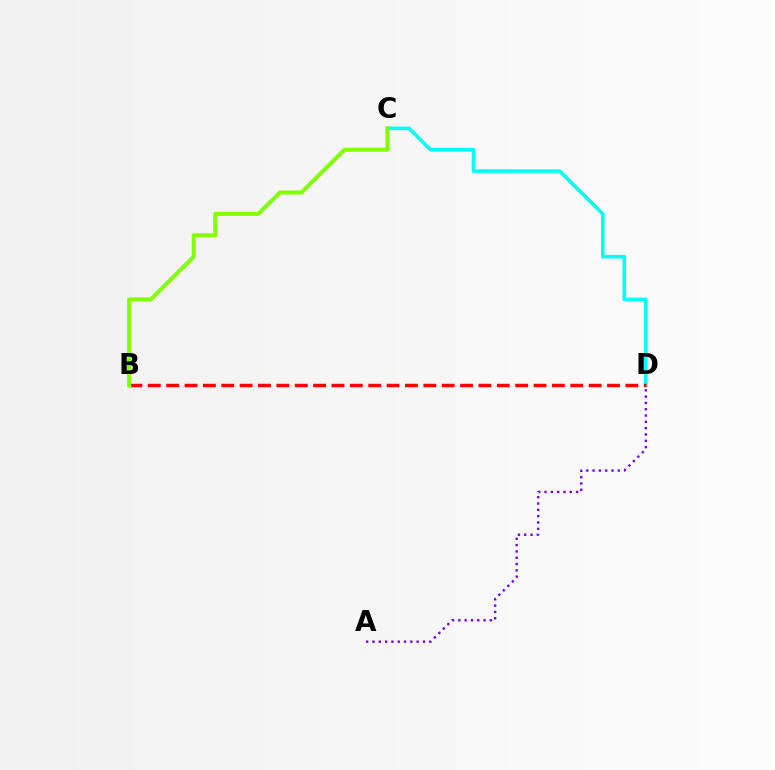{('C', 'D'): [{'color': '#00fff6', 'line_style': 'solid', 'thickness': 2.59}], ('B', 'D'): [{'color': '#ff0000', 'line_style': 'dashed', 'thickness': 2.5}], ('B', 'C'): [{'color': '#84ff00', 'line_style': 'solid', 'thickness': 2.94}], ('A', 'D'): [{'color': '#7200ff', 'line_style': 'dotted', 'thickness': 1.71}]}